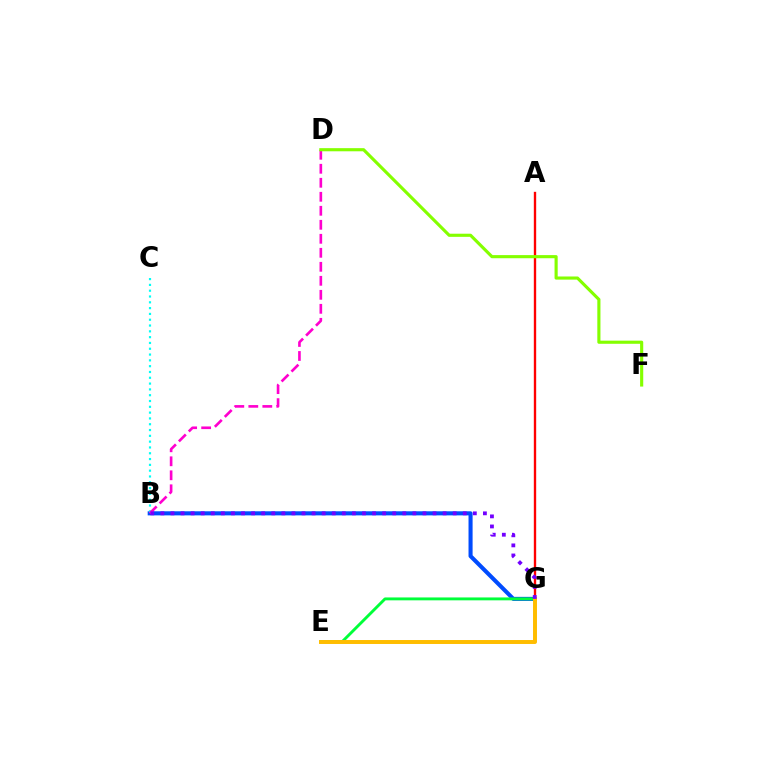{('B', 'G'): [{'color': '#004bff', 'line_style': 'solid', 'thickness': 2.93}, {'color': '#7200ff', 'line_style': 'dotted', 'thickness': 2.74}], ('B', 'C'): [{'color': '#00fff6', 'line_style': 'dotted', 'thickness': 1.58}], ('B', 'D'): [{'color': '#ff00cf', 'line_style': 'dashed', 'thickness': 1.9}], ('A', 'G'): [{'color': '#ff0000', 'line_style': 'solid', 'thickness': 1.7}], ('D', 'F'): [{'color': '#84ff00', 'line_style': 'solid', 'thickness': 2.26}], ('E', 'G'): [{'color': '#00ff39', 'line_style': 'solid', 'thickness': 2.08}, {'color': '#ffbd00', 'line_style': 'solid', 'thickness': 2.85}]}